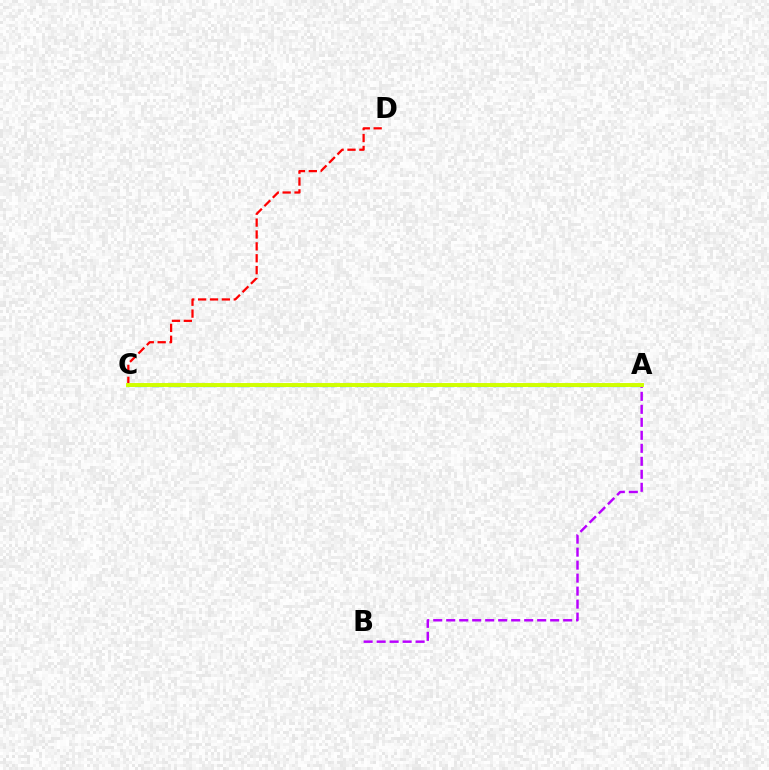{('A', 'C'): [{'color': '#0074ff', 'line_style': 'dashed', 'thickness': 2.32}, {'color': '#00ff5c', 'line_style': 'dashed', 'thickness': 1.97}, {'color': '#d1ff00', 'line_style': 'solid', 'thickness': 2.82}], ('A', 'B'): [{'color': '#b900ff', 'line_style': 'dashed', 'thickness': 1.77}], ('C', 'D'): [{'color': '#ff0000', 'line_style': 'dashed', 'thickness': 1.61}]}